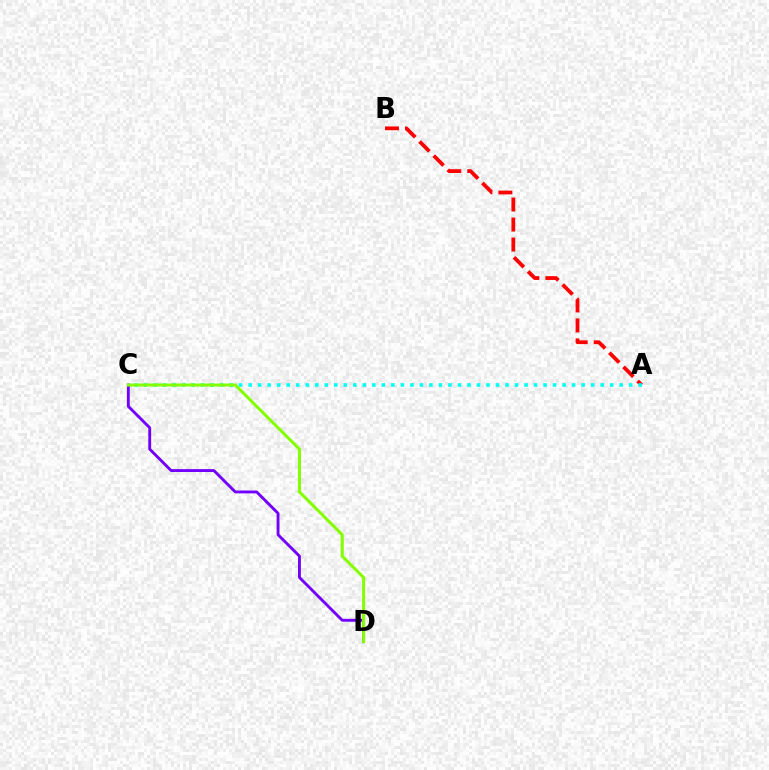{('A', 'B'): [{'color': '#ff0000', 'line_style': 'dashed', 'thickness': 2.72}], ('A', 'C'): [{'color': '#00fff6', 'line_style': 'dotted', 'thickness': 2.58}], ('C', 'D'): [{'color': '#7200ff', 'line_style': 'solid', 'thickness': 2.07}, {'color': '#84ff00', 'line_style': 'solid', 'thickness': 2.19}]}